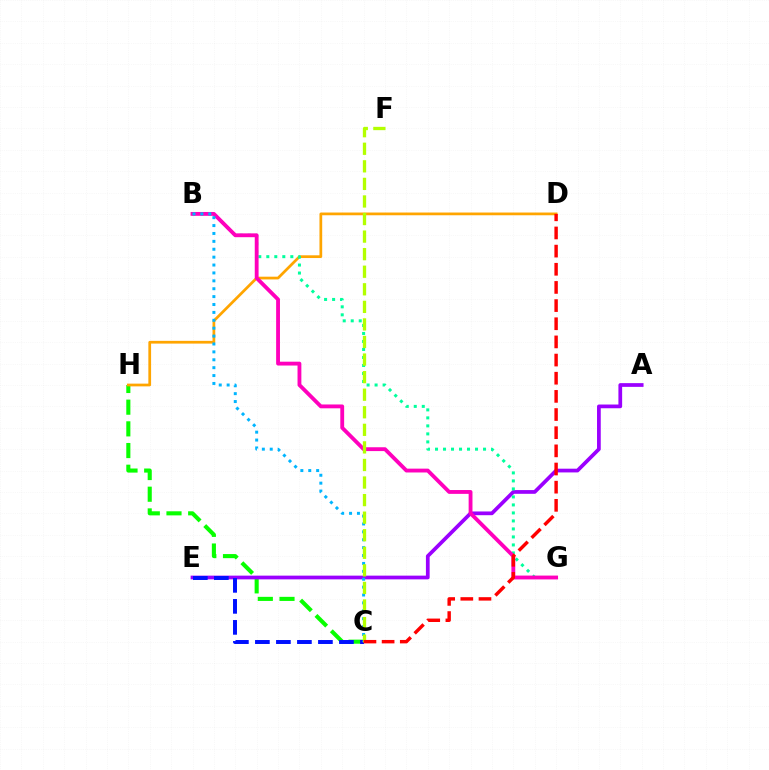{('C', 'H'): [{'color': '#08ff00', 'line_style': 'dashed', 'thickness': 2.95}], ('A', 'E'): [{'color': '#9b00ff', 'line_style': 'solid', 'thickness': 2.68}], ('C', 'E'): [{'color': '#0010ff', 'line_style': 'dashed', 'thickness': 2.85}], ('D', 'H'): [{'color': '#ffa500', 'line_style': 'solid', 'thickness': 1.97}], ('B', 'G'): [{'color': '#00ff9d', 'line_style': 'dotted', 'thickness': 2.17}, {'color': '#ff00bd', 'line_style': 'solid', 'thickness': 2.76}], ('B', 'C'): [{'color': '#00b5ff', 'line_style': 'dotted', 'thickness': 2.14}], ('C', 'F'): [{'color': '#b3ff00', 'line_style': 'dashed', 'thickness': 2.39}], ('C', 'D'): [{'color': '#ff0000', 'line_style': 'dashed', 'thickness': 2.47}]}